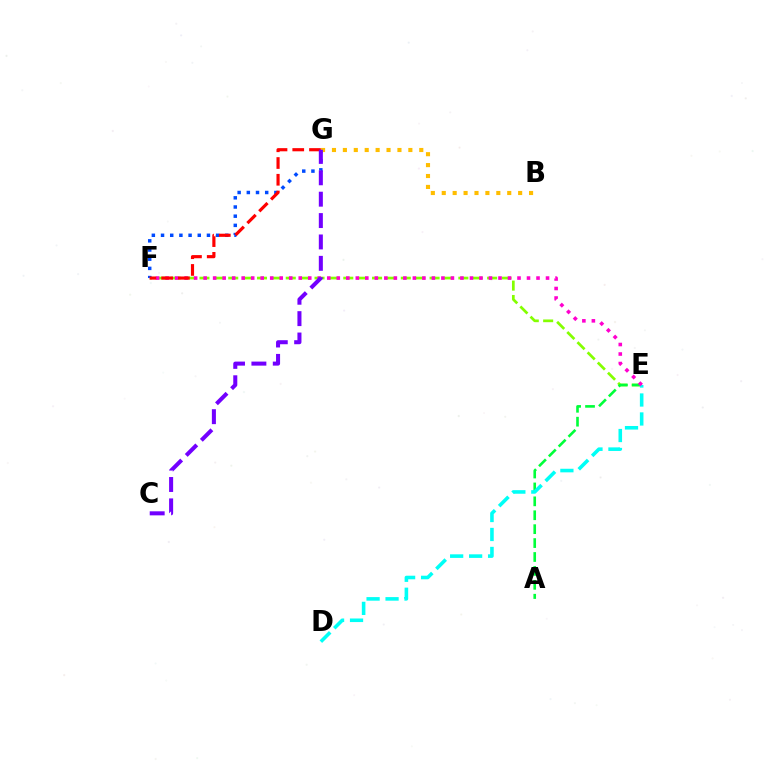{('E', 'F'): [{'color': '#84ff00', 'line_style': 'dashed', 'thickness': 1.95}, {'color': '#ff00cf', 'line_style': 'dotted', 'thickness': 2.58}], ('F', 'G'): [{'color': '#004bff', 'line_style': 'dotted', 'thickness': 2.5}, {'color': '#ff0000', 'line_style': 'dashed', 'thickness': 2.27}], ('A', 'E'): [{'color': '#00ff39', 'line_style': 'dashed', 'thickness': 1.89}], ('D', 'E'): [{'color': '#00fff6', 'line_style': 'dashed', 'thickness': 2.58}], ('B', 'G'): [{'color': '#ffbd00', 'line_style': 'dotted', 'thickness': 2.97}], ('C', 'G'): [{'color': '#7200ff', 'line_style': 'dashed', 'thickness': 2.91}]}